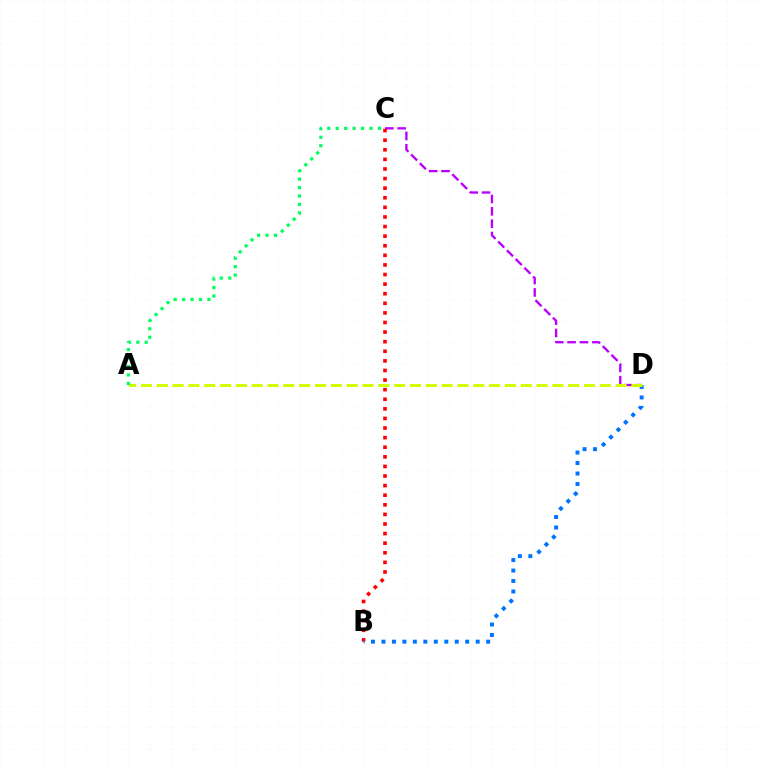{('C', 'D'): [{'color': '#b900ff', 'line_style': 'dashed', 'thickness': 1.68}], ('B', 'C'): [{'color': '#ff0000', 'line_style': 'dotted', 'thickness': 2.61}], ('B', 'D'): [{'color': '#0074ff', 'line_style': 'dotted', 'thickness': 2.84}], ('A', 'D'): [{'color': '#d1ff00', 'line_style': 'dashed', 'thickness': 2.15}], ('A', 'C'): [{'color': '#00ff5c', 'line_style': 'dotted', 'thickness': 2.29}]}